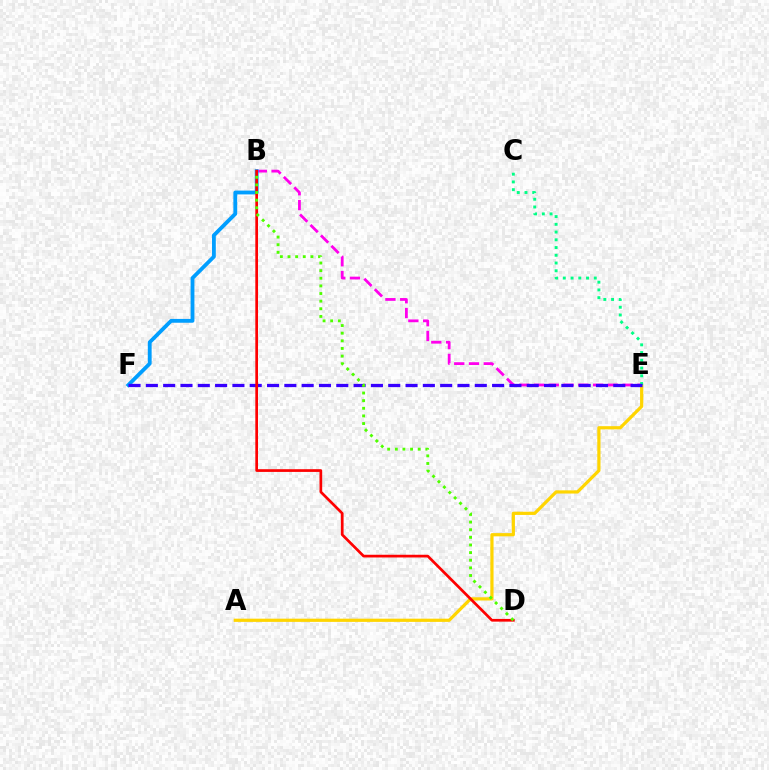{('B', 'E'): [{'color': '#ff00ed', 'line_style': 'dashed', 'thickness': 2.01}], ('A', 'E'): [{'color': '#ffd500', 'line_style': 'solid', 'thickness': 2.31}], ('C', 'E'): [{'color': '#00ff86', 'line_style': 'dotted', 'thickness': 2.1}], ('B', 'F'): [{'color': '#009eff', 'line_style': 'solid', 'thickness': 2.75}], ('E', 'F'): [{'color': '#3700ff', 'line_style': 'dashed', 'thickness': 2.35}], ('B', 'D'): [{'color': '#ff0000', 'line_style': 'solid', 'thickness': 1.95}, {'color': '#4fff00', 'line_style': 'dotted', 'thickness': 2.07}]}